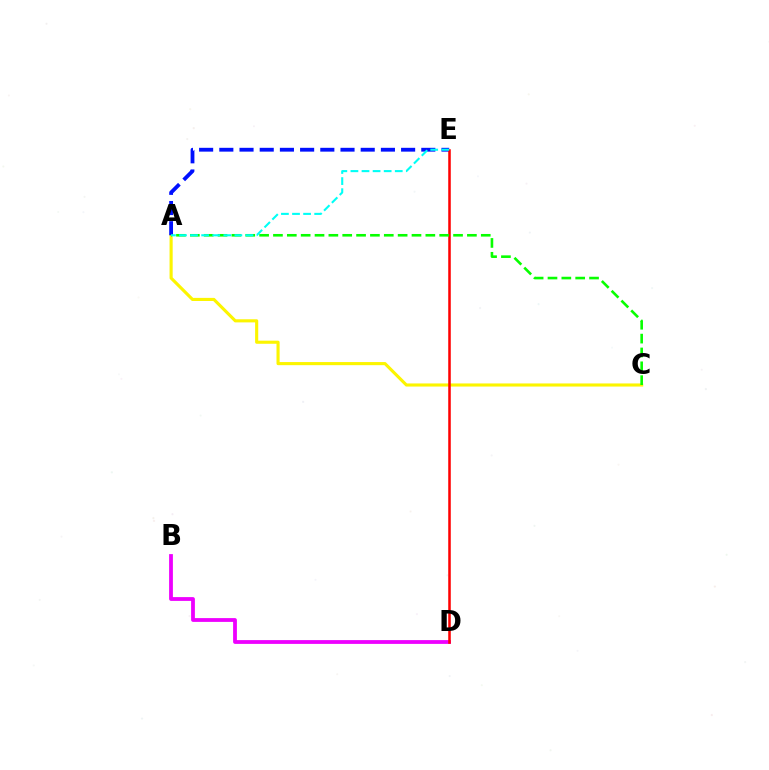{('A', 'C'): [{'color': '#fcf500', 'line_style': 'solid', 'thickness': 2.24}, {'color': '#08ff00', 'line_style': 'dashed', 'thickness': 1.88}], ('B', 'D'): [{'color': '#ee00ff', 'line_style': 'solid', 'thickness': 2.73}], ('A', 'E'): [{'color': '#0010ff', 'line_style': 'dashed', 'thickness': 2.74}, {'color': '#00fff6', 'line_style': 'dashed', 'thickness': 1.51}], ('D', 'E'): [{'color': '#ff0000', 'line_style': 'solid', 'thickness': 1.83}]}